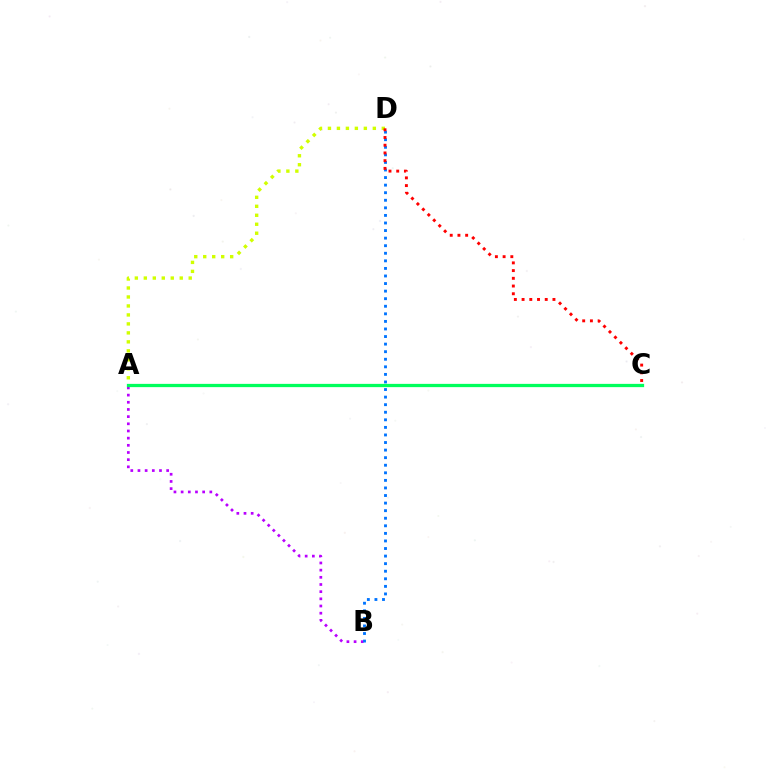{('A', 'B'): [{'color': '#b900ff', 'line_style': 'dotted', 'thickness': 1.95}], ('A', 'C'): [{'color': '#00ff5c', 'line_style': 'solid', 'thickness': 2.35}], ('A', 'D'): [{'color': '#d1ff00', 'line_style': 'dotted', 'thickness': 2.44}], ('B', 'D'): [{'color': '#0074ff', 'line_style': 'dotted', 'thickness': 2.06}], ('C', 'D'): [{'color': '#ff0000', 'line_style': 'dotted', 'thickness': 2.1}]}